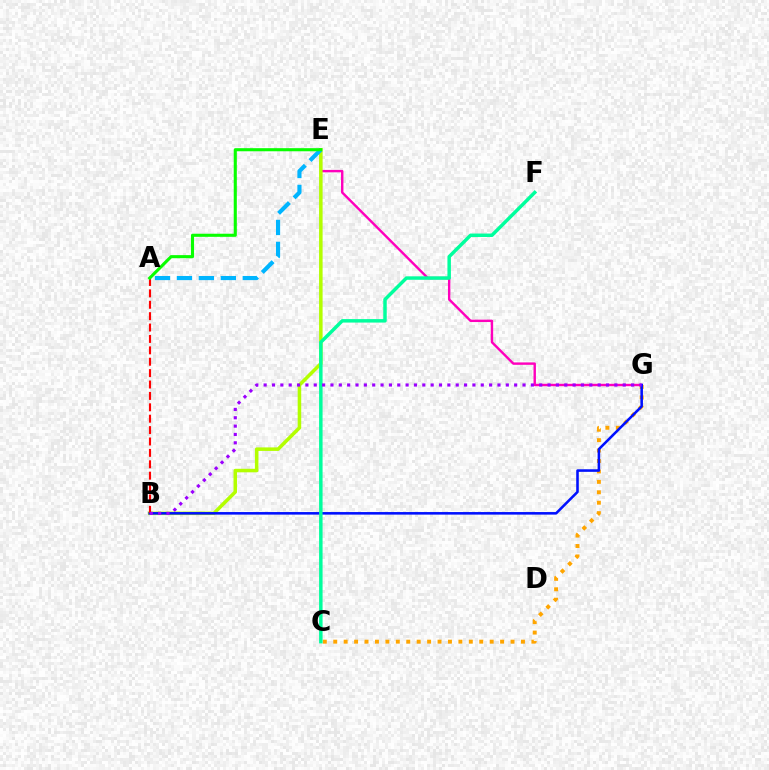{('C', 'G'): [{'color': '#ffa500', 'line_style': 'dotted', 'thickness': 2.83}], ('E', 'G'): [{'color': '#ff00bd', 'line_style': 'solid', 'thickness': 1.73}], ('B', 'E'): [{'color': '#b3ff00', 'line_style': 'solid', 'thickness': 2.54}], ('B', 'G'): [{'color': '#0010ff', 'line_style': 'solid', 'thickness': 1.84}, {'color': '#9b00ff', 'line_style': 'dotted', 'thickness': 2.27}], ('A', 'B'): [{'color': '#ff0000', 'line_style': 'dashed', 'thickness': 1.55}], ('C', 'F'): [{'color': '#00ff9d', 'line_style': 'solid', 'thickness': 2.5}], ('A', 'E'): [{'color': '#00b5ff', 'line_style': 'dashed', 'thickness': 2.98}, {'color': '#08ff00', 'line_style': 'solid', 'thickness': 2.23}]}